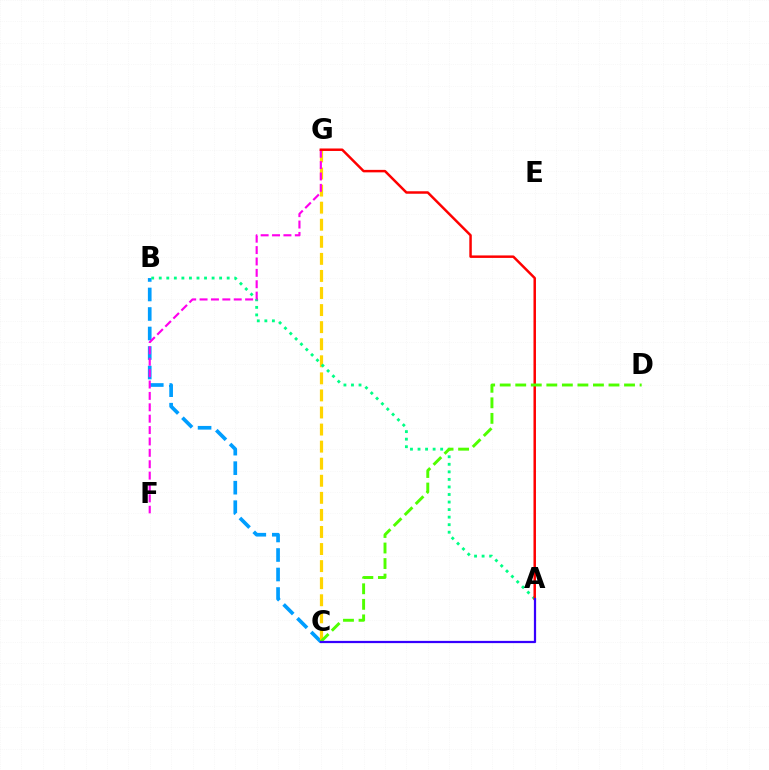{('B', 'C'): [{'color': '#009eff', 'line_style': 'dashed', 'thickness': 2.65}], ('C', 'G'): [{'color': '#ffd500', 'line_style': 'dashed', 'thickness': 2.32}], ('A', 'B'): [{'color': '#00ff86', 'line_style': 'dotted', 'thickness': 2.05}], ('F', 'G'): [{'color': '#ff00ed', 'line_style': 'dashed', 'thickness': 1.55}], ('A', 'G'): [{'color': '#ff0000', 'line_style': 'solid', 'thickness': 1.79}], ('C', 'D'): [{'color': '#4fff00', 'line_style': 'dashed', 'thickness': 2.11}], ('A', 'C'): [{'color': '#3700ff', 'line_style': 'solid', 'thickness': 1.61}]}